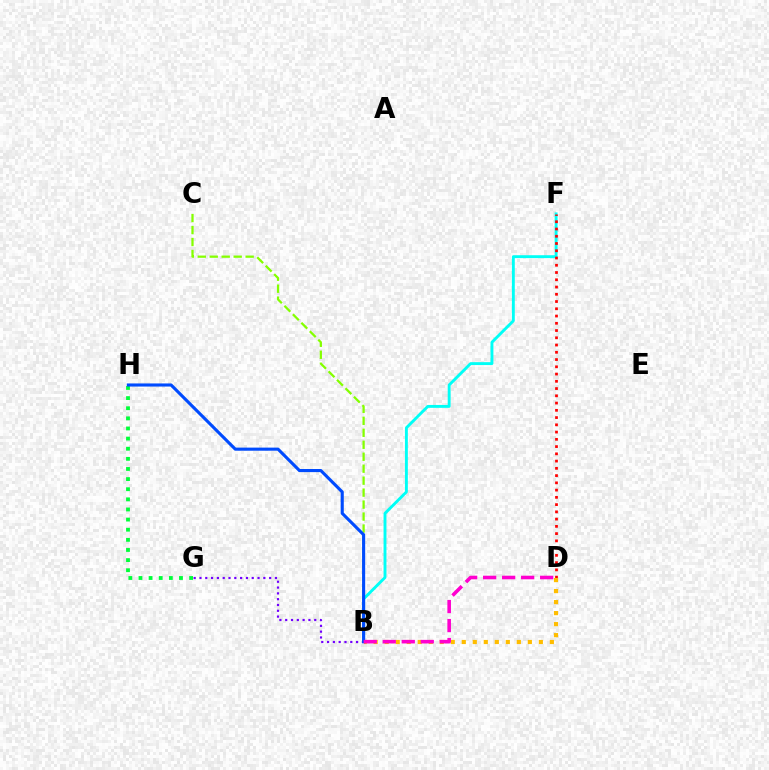{('B', 'C'): [{'color': '#84ff00', 'line_style': 'dashed', 'thickness': 1.63}], ('B', 'F'): [{'color': '#00fff6', 'line_style': 'solid', 'thickness': 2.09}], ('D', 'F'): [{'color': '#ff0000', 'line_style': 'dotted', 'thickness': 1.97}], ('B', 'G'): [{'color': '#7200ff', 'line_style': 'dotted', 'thickness': 1.58}], ('G', 'H'): [{'color': '#00ff39', 'line_style': 'dotted', 'thickness': 2.75}], ('B', 'D'): [{'color': '#ffbd00', 'line_style': 'dotted', 'thickness': 2.99}, {'color': '#ff00cf', 'line_style': 'dashed', 'thickness': 2.58}], ('B', 'H'): [{'color': '#004bff', 'line_style': 'solid', 'thickness': 2.24}]}